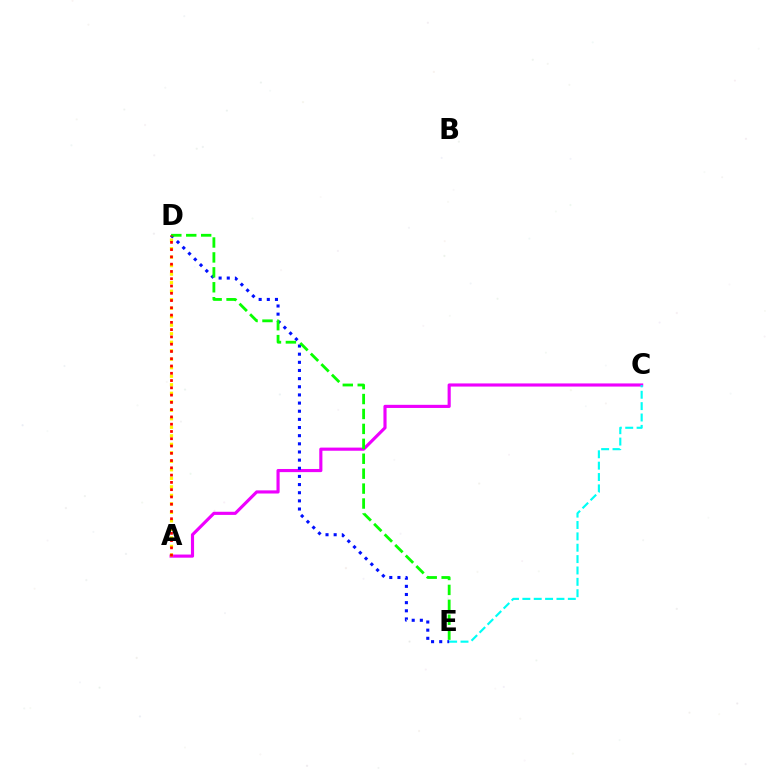{('A', 'C'): [{'color': '#ee00ff', 'line_style': 'solid', 'thickness': 2.26}], ('C', 'E'): [{'color': '#00fff6', 'line_style': 'dashed', 'thickness': 1.54}], ('D', 'E'): [{'color': '#0010ff', 'line_style': 'dotted', 'thickness': 2.21}, {'color': '#08ff00', 'line_style': 'dashed', 'thickness': 2.03}], ('A', 'D'): [{'color': '#fcf500', 'line_style': 'dotted', 'thickness': 2.31}, {'color': '#ff0000', 'line_style': 'dotted', 'thickness': 1.98}]}